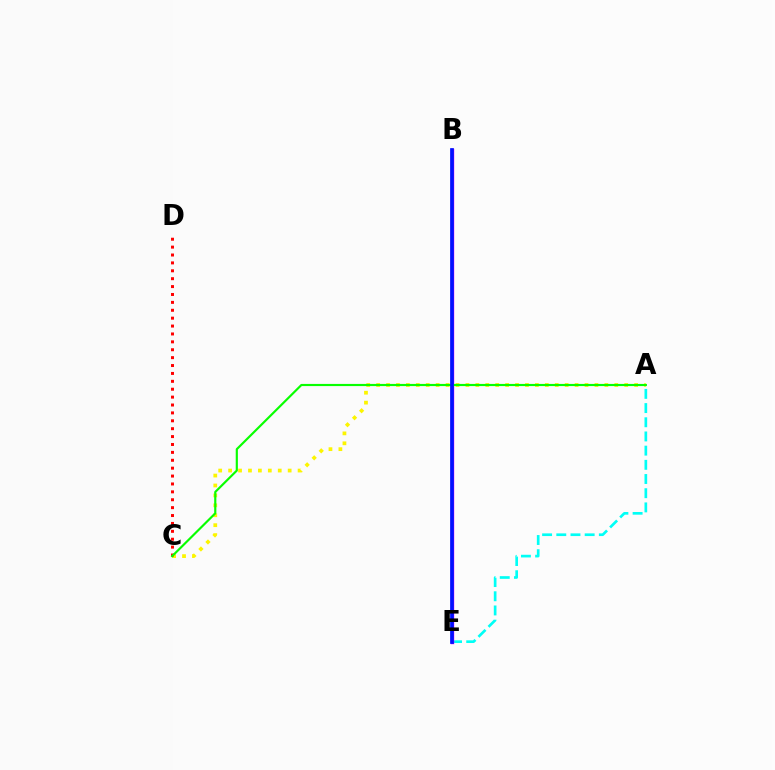{('A', 'C'): [{'color': '#fcf500', 'line_style': 'dotted', 'thickness': 2.7}, {'color': '#08ff00', 'line_style': 'solid', 'thickness': 1.56}], ('A', 'E'): [{'color': '#00fff6', 'line_style': 'dashed', 'thickness': 1.93}], ('C', 'D'): [{'color': '#ff0000', 'line_style': 'dotted', 'thickness': 2.14}], ('B', 'E'): [{'color': '#ee00ff', 'line_style': 'solid', 'thickness': 2.45}, {'color': '#0010ff', 'line_style': 'solid', 'thickness': 2.67}]}